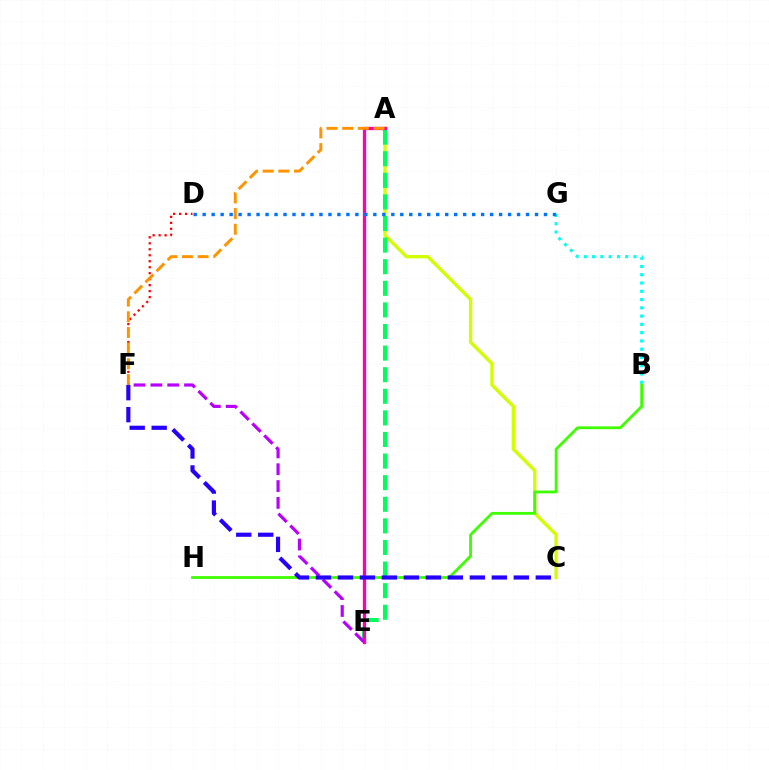{('A', 'C'): [{'color': '#d1ff00', 'line_style': 'solid', 'thickness': 2.4}], ('B', 'G'): [{'color': '#00fff6', 'line_style': 'dotted', 'thickness': 2.25}], ('A', 'E'): [{'color': '#00ff5c', 'line_style': 'dashed', 'thickness': 2.93}, {'color': '#ff00ac', 'line_style': 'solid', 'thickness': 2.37}], ('D', 'G'): [{'color': '#0074ff', 'line_style': 'dotted', 'thickness': 2.44}], ('B', 'H'): [{'color': '#3dff00', 'line_style': 'solid', 'thickness': 2.01}], ('D', 'F'): [{'color': '#ff0000', 'line_style': 'dotted', 'thickness': 1.62}], ('A', 'F'): [{'color': '#ff9400', 'line_style': 'dashed', 'thickness': 2.13}], ('E', 'F'): [{'color': '#b900ff', 'line_style': 'dashed', 'thickness': 2.29}], ('C', 'F'): [{'color': '#2500ff', 'line_style': 'dashed', 'thickness': 2.99}]}